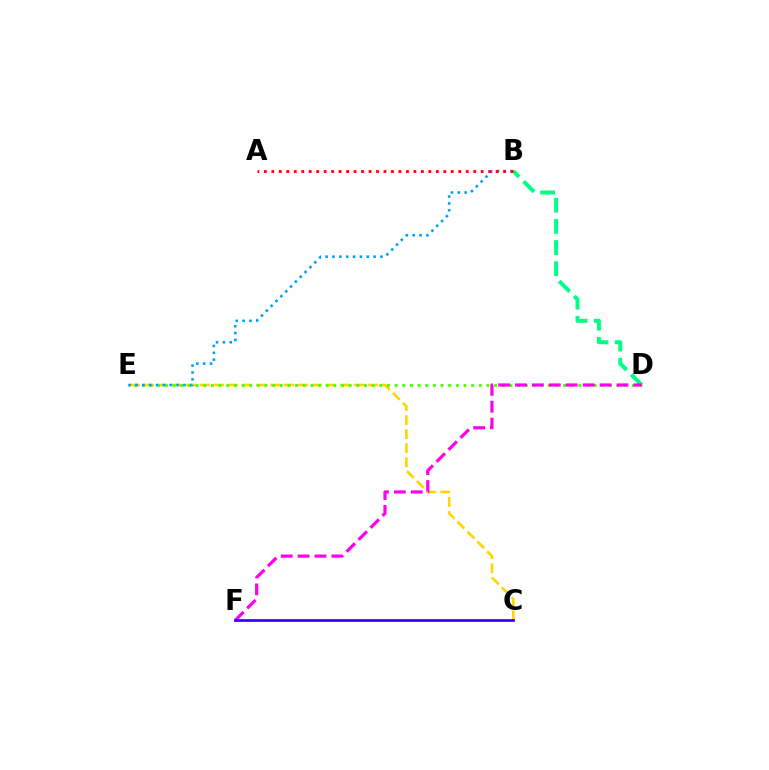{('B', 'D'): [{'color': '#00ff86', 'line_style': 'dashed', 'thickness': 2.88}], ('C', 'E'): [{'color': '#ffd500', 'line_style': 'dashed', 'thickness': 1.9}], ('D', 'E'): [{'color': '#4fff00', 'line_style': 'dotted', 'thickness': 2.08}], ('B', 'E'): [{'color': '#009eff', 'line_style': 'dotted', 'thickness': 1.86}], ('D', 'F'): [{'color': '#ff00ed', 'line_style': 'dashed', 'thickness': 2.3}], ('A', 'B'): [{'color': '#ff0000', 'line_style': 'dotted', 'thickness': 2.03}], ('C', 'F'): [{'color': '#3700ff', 'line_style': 'solid', 'thickness': 1.97}]}